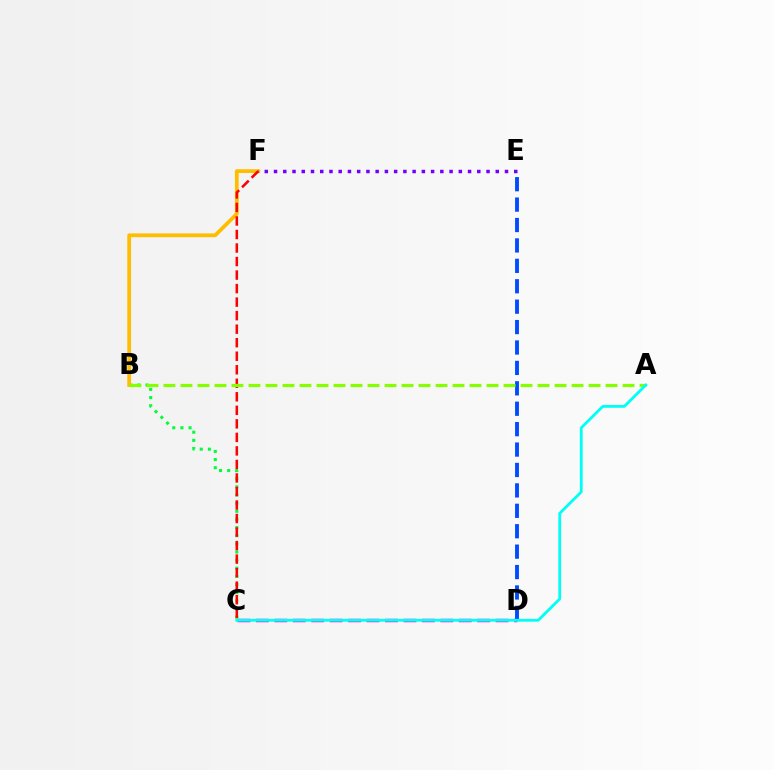{('B', 'C'): [{'color': '#00ff39', 'line_style': 'dotted', 'thickness': 2.21}], ('C', 'D'): [{'color': '#ff00cf', 'line_style': 'dashed', 'thickness': 2.51}], ('B', 'F'): [{'color': '#ffbd00', 'line_style': 'solid', 'thickness': 2.71}], ('C', 'F'): [{'color': '#ff0000', 'line_style': 'dashed', 'thickness': 1.84}], ('E', 'F'): [{'color': '#7200ff', 'line_style': 'dotted', 'thickness': 2.51}], ('D', 'E'): [{'color': '#004bff', 'line_style': 'dashed', 'thickness': 2.77}], ('A', 'B'): [{'color': '#84ff00', 'line_style': 'dashed', 'thickness': 2.31}], ('A', 'C'): [{'color': '#00fff6', 'line_style': 'solid', 'thickness': 2.03}]}